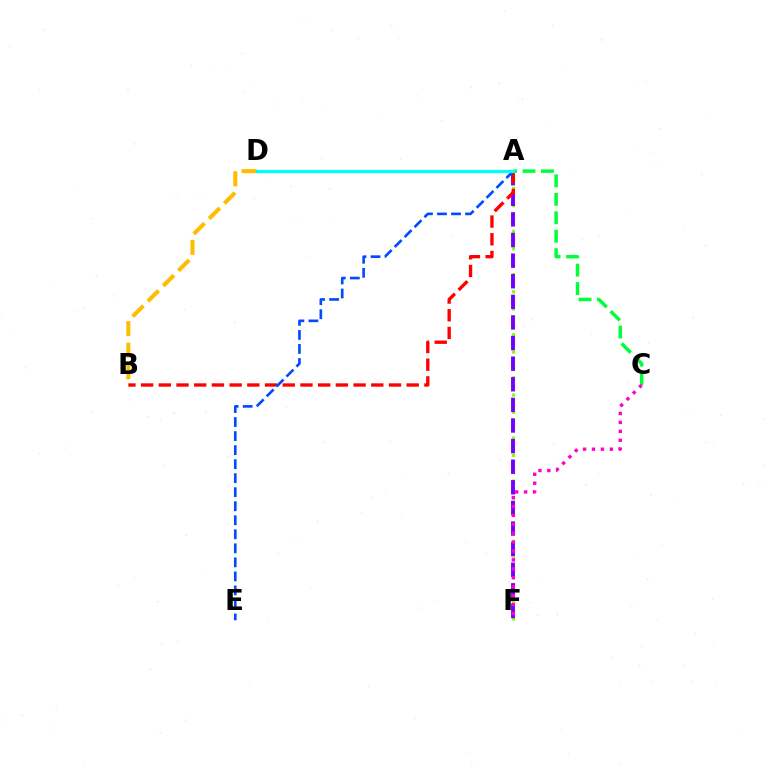{('A', 'F'): [{'color': '#84ff00', 'line_style': 'dotted', 'thickness': 2.34}, {'color': '#7200ff', 'line_style': 'dashed', 'thickness': 2.8}], ('B', 'D'): [{'color': '#ffbd00', 'line_style': 'dashed', 'thickness': 2.93}], ('A', 'C'): [{'color': '#00ff39', 'line_style': 'dashed', 'thickness': 2.51}], ('A', 'B'): [{'color': '#ff0000', 'line_style': 'dashed', 'thickness': 2.41}], ('C', 'F'): [{'color': '#ff00cf', 'line_style': 'dotted', 'thickness': 2.42}], ('A', 'E'): [{'color': '#004bff', 'line_style': 'dashed', 'thickness': 1.91}], ('A', 'D'): [{'color': '#00fff6', 'line_style': 'solid', 'thickness': 2.33}]}